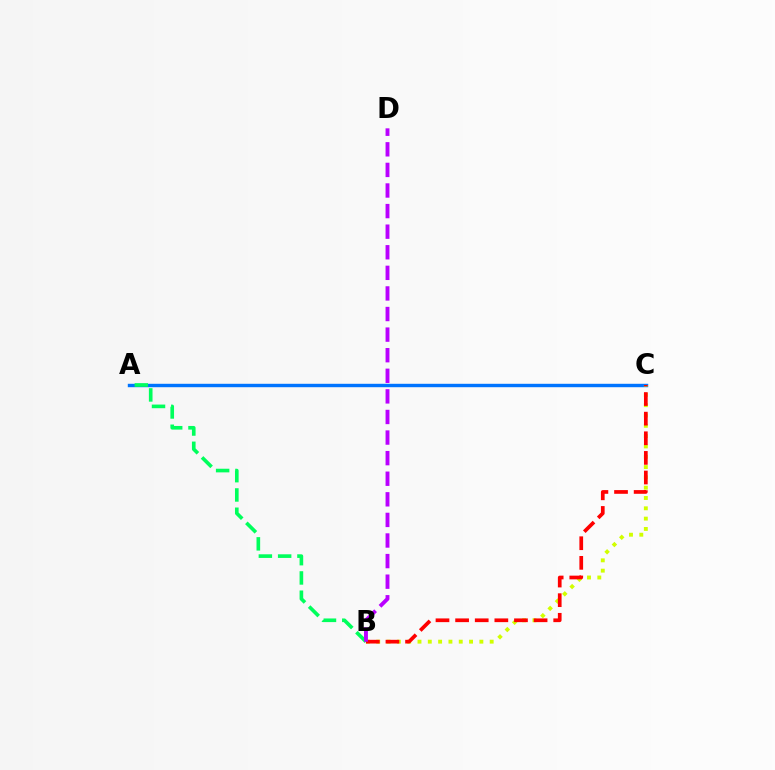{('A', 'C'): [{'color': '#0074ff', 'line_style': 'solid', 'thickness': 2.46}], ('B', 'C'): [{'color': '#d1ff00', 'line_style': 'dotted', 'thickness': 2.8}, {'color': '#ff0000', 'line_style': 'dashed', 'thickness': 2.67}], ('A', 'B'): [{'color': '#00ff5c', 'line_style': 'dashed', 'thickness': 2.62}], ('B', 'D'): [{'color': '#b900ff', 'line_style': 'dashed', 'thickness': 2.8}]}